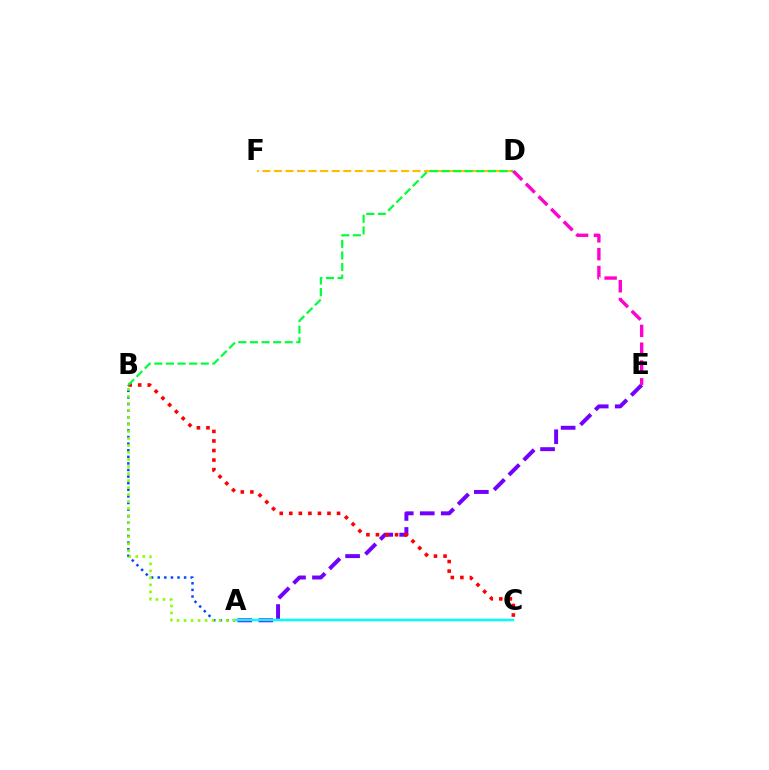{('A', 'E'): [{'color': '#7200ff', 'line_style': 'dashed', 'thickness': 2.85}], ('A', 'B'): [{'color': '#004bff', 'line_style': 'dotted', 'thickness': 1.79}, {'color': '#84ff00', 'line_style': 'dotted', 'thickness': 1.91}], ('B', 'C'): [{'color': '#ff0000', 'line_style': 'dotted', 'thickness': 2.6}], ('D', 'F'): [{'color': '#ffbd00', 'line_style': 'dashed', 'thickness': 1.57}], ('B', 'D'): [{'color': '#00ff39', 'line_style': 'dashed', 'thickness': 1.58}], ('A', 'C'): [{'color': '#00fff6', 'line_style': 'solid', 'thickness': 1.79}], ('D', 'E'): [{'color': '#ff00cf', 'line_style': 'dashed', 'thickness': 2.42}]}